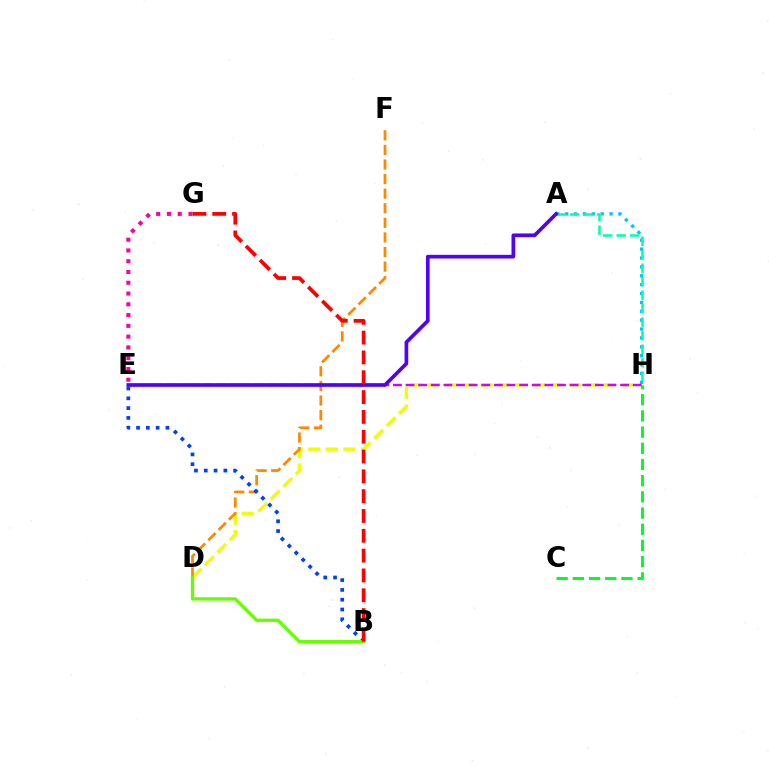{('D', 'H'): [{'color': '#eeff00', 'line_style': 'dashed', 'thickness': 2.39}], ('D', 'F'): [{'color': '#ff8800', 'line_style': 'dashed', 'thickness': 1.98}], ('A', 'H'): [{'color': '#00c7ff', 'line_style': 'dotted', 'thickness': 2.41}, {'color': '#00ffaf', 'line_style': 'dashed', 'thickness': 1.83}], ('E', 'H'): [{'color': '#d600ff', 'line_style': 'dashed', 'thickness': 1.71}], ('C', 'H'): [{'color': '#00ff27', 'line_style': 'dashed', 'thickness': 2.2}], ('E', 'G'): [{'color': '#ff00a0', 'line_style': 'dotted', 'thickness': 2.93}], ('A', 'E'): [{'color': '#4f00ff', 'line_style': 'solid', 'thickness': 2.63}], ('B', 'E'): [{'color': '#003fff', 'line_style': 'dotted', 'thickness': 2.66}], ('B', 'D'): [{'color': '#66ff00', 'line_style': 'solid', 'thickness': 2.38}], ('B', 'G'): [{'color': '#ff0000', 'line_style': 'dashed', 'thickness': 2.69}]}